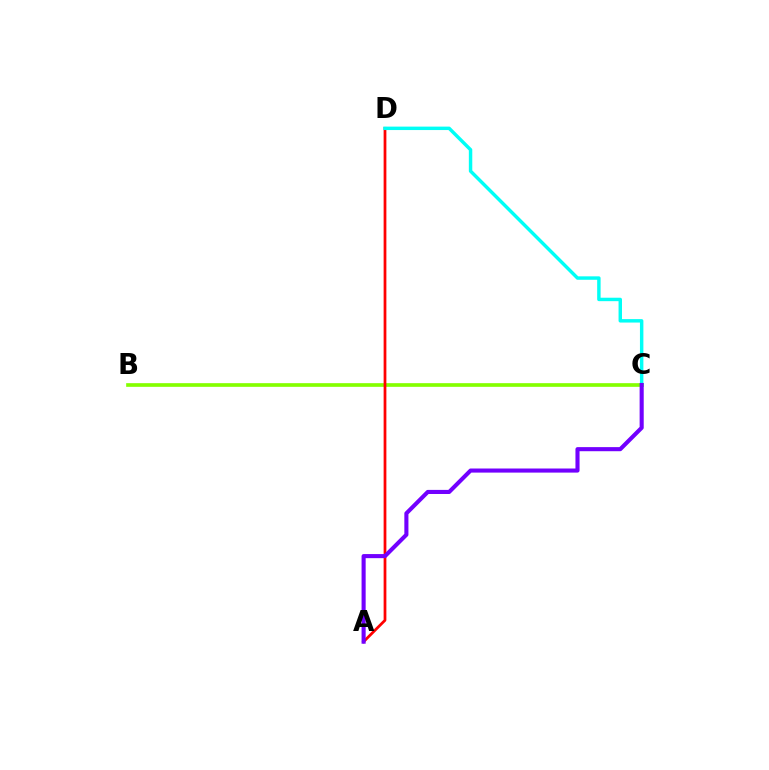{('B', 'C'): [{'color': '#84ff00', 'line_style': 'solid', 'thickness': 2.64}], ('A', 'D'): [{'color': '#ff0000', 'line_style': 'solid', 'thickness': 1.98}], ('C', 'D'): [{'color': '#00fff6', 'line_style': 'solid', 'thickness': 2.48}], ('A', 'C'): [{'color': '#7200ff', 'line_style': 'solid', 'thickness': 2.95}]}